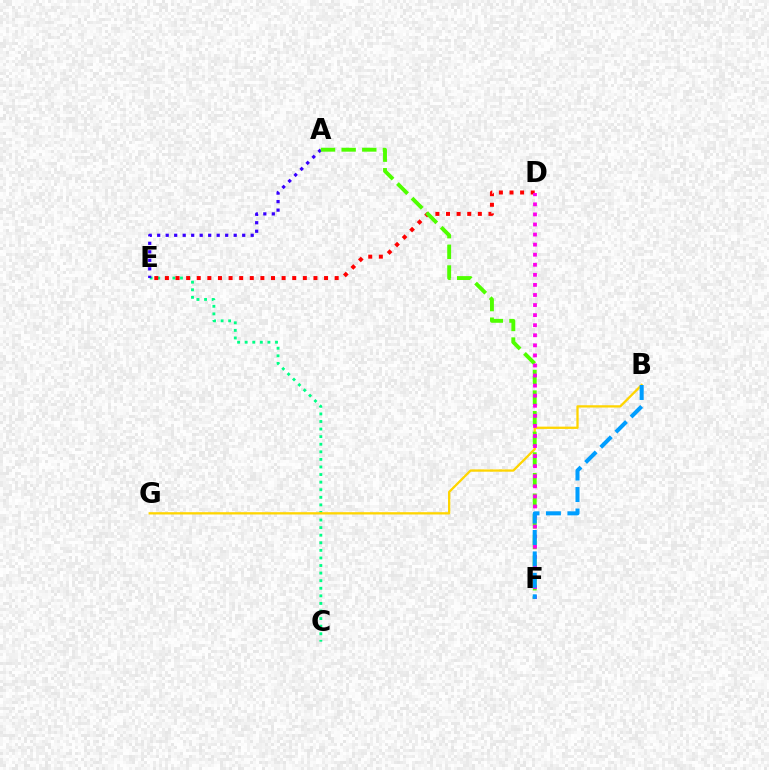{('C', 'E'): [{'color': '#00ff86', 'line_style': 'dotted', 'thickness': 2.06}], ('D', 'E'): [{'color': '#ff0000', 'line_style': 'dotted', 'thickness': 2.88}], ('A', 'E'): [{'color': '#3700ff', 'line_style': 'dotted', 'thickness': 2.31}], ('B', 'G'): [{'color': '#ffd500', 'line_style': 'solid', 'thickness': 1.65}], ('A', 'F'): [{'color': '#4fff00', 'line_style': 'dashed', 'thickness': 2.8}], ('D', 'F'): [{'color': '#ff00ed', 'line_style': 'dotted', 'thickness': 2.74}], ('B', 'F'): [{'color': '#009eff', 'line_style': 'dashed', 'thickness': 2.91}]}